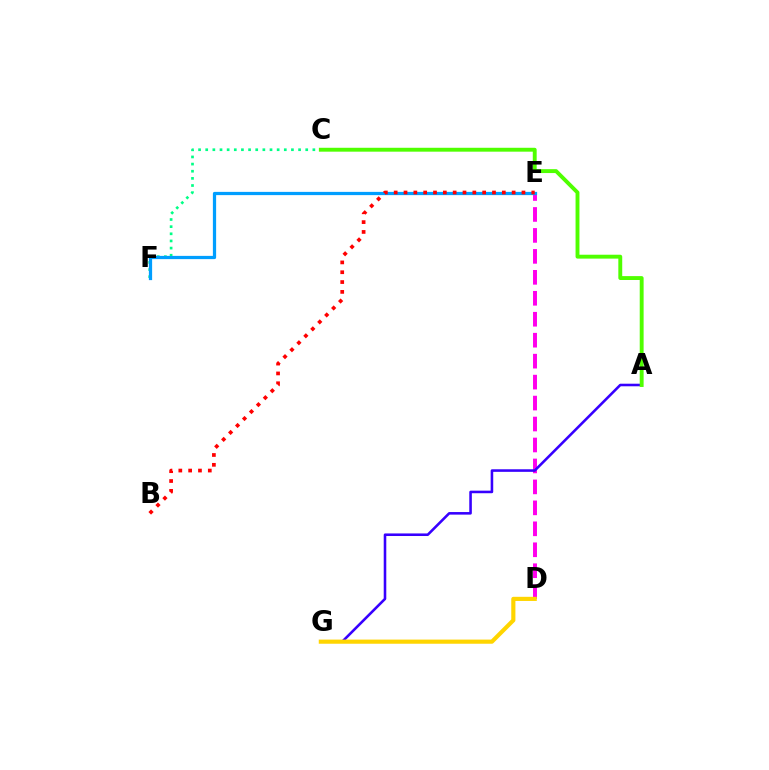{('C', 'F'): [{'color': '#00ff86', 'line_style': 'dotted', 'thickness': 1.94}], ('D', 'E'): [{'color': '#ff00ed', 'line_style': 'dashed', 'thickness': 2.85}], ('E', 'F'): [{'color': '#009eff', 'line_style': 'solid', 'thickness': 2.34}], ('B', 'E'): [{'color': '#ff0000', 'line_style': 'dotted', 'thickness': 2.67}], ('A', 'G'): [{'color': '#3700ff', 'line_style': 'solid', 'thickness': 1.85}], ('A', 'C'): [{'color': '#4fff00', 'line_style': 'solid', 'thickness': 2.8}], ('D', 'G'): [{'color': '#ffd500', 'line_style': 'solid', 'thickness': 2.98}]}